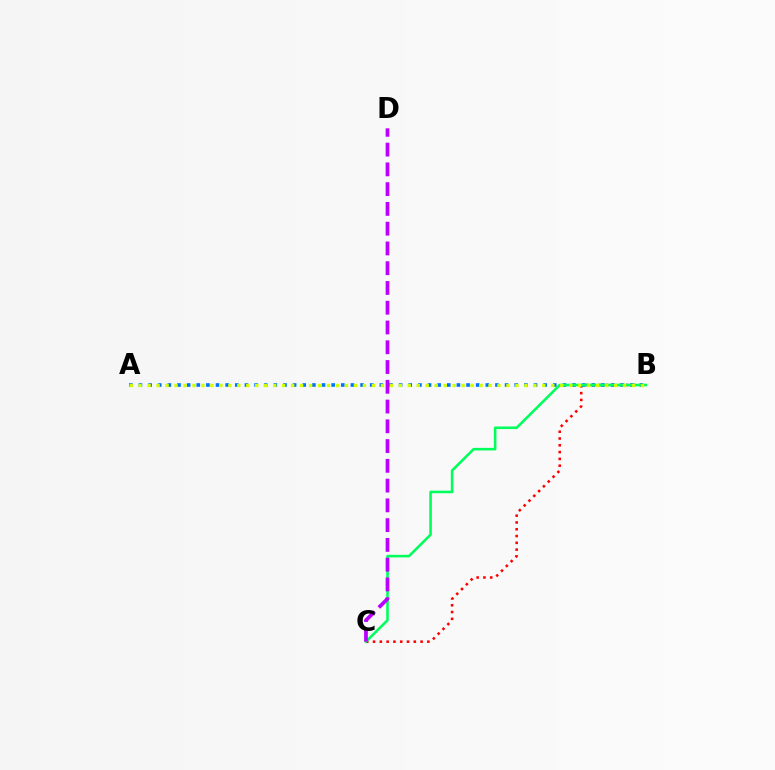{('B', 'C'): [{'color': '#ff0000', 'line_style': 'dotted', 'thickness': 1.85}, {'color': '#00ff5c', 'line_style': 'solid', 'thickness': 1.86}], ('A', 'B'): [{'color': '#0074ff', 'line_style': 'dotted', 'thickness': 2.62}, {'color': '#d1ff00', 'line_style': 'dotted', 'thickness': 2.44}], ('C', 'D'): [{'color': '#b900ff', 'line_style': 'dashed', 'thickness': 2.69}]}